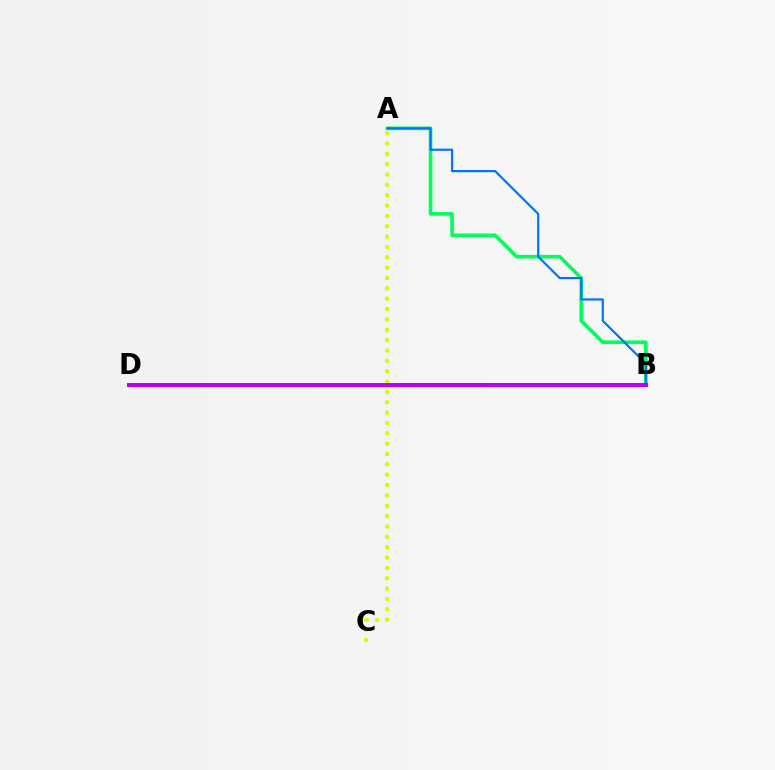{('B', 'D'): [{'color': '#ff0000', 'line_style': 'dashed', 'thickness': 1.67}, {'color': '#b900ff', 'line_style': 'solid', 'thickness': 2.88}], ('A', 'C'): [{'color': '#d1ff00', 'line_style': 'dotted', 'thickness': 2.81}], ('A', 'B'): [{'color': '#00ff5c', 'line_style': 'solid', 'thickness': 2.62}, {'color': '#0074ff', 'line_style': 'solid', 'thickness': 1.59}]}